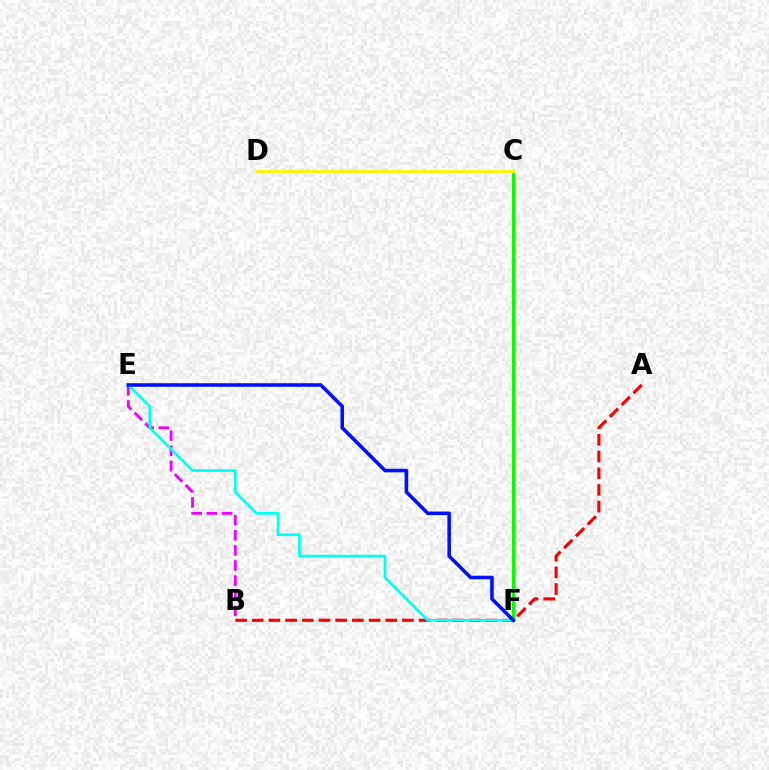{('C', 'F'): [{'color': '#08ff00', 'line_style': 'solid', 'thickness': 2.37}], ('C', 'D'): [{'color': '#fcf500', 'line_style': 'solid', 'thickness': 2.03}], ('B', 'E'): [{'color': '#ee00ff', 'line_style': 'dashed', 'thickness': 2.05}], ('A', 'B'): [{'color': '#ff0000', 'line_style': 'dashed', 'thickness': 2.27}], ('E', 'F'): [{'color': '#00fff6', 'line_style': 'solid', 'thickness': 1.96}, {'color': '#0010ff', 'line_style': 'solid', 'thickness': 2.56}]}